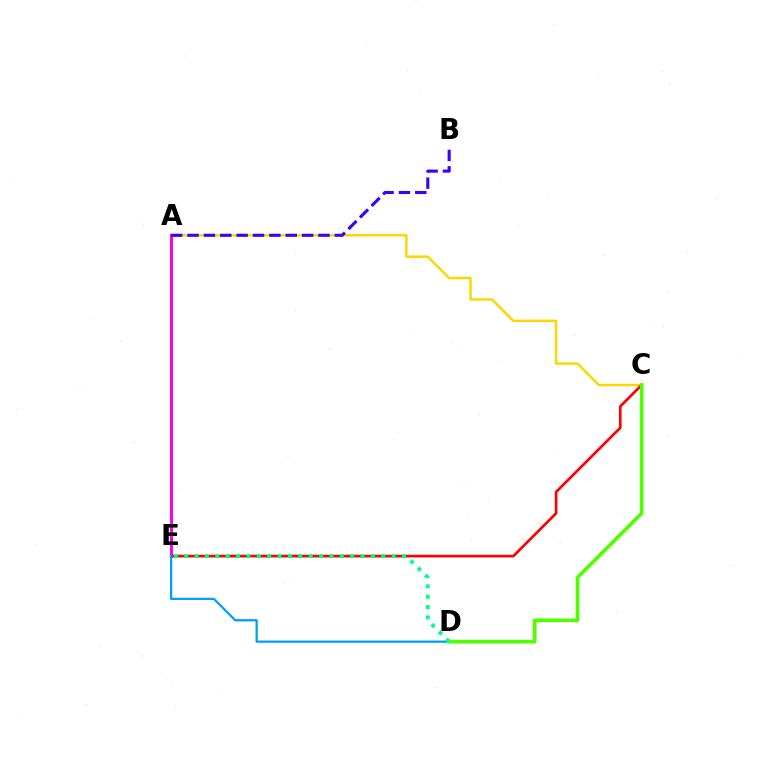{('A', 'C'): [{'color': '#ffd500', 'line_style': 'solid', 'thickness': 1.75}], ('A', 'E'): [{'color': '#ff00ed', 'line_style': 'solid', 'thickness': 2.19}], ('C', 'E'): [{'color': '#ff0000', 'line_style': 'solid', 'thickness': 1.91}], ('D', 'E'): [{'color': '#009eff', 'line_style': 'solid', 'thickness': 1.63}, {'color': '#00ff86', 'line_style': 'dotted', 'thickness': 2.82}], ('A', 'B'): [{'color': '#3700ff', 'line_style': 'dashed', 'thickness': 2.22}], ('C', 'D'): [{'color': '#4fff00', 'line_style': 'solid', 'thickness': 2.62}]}